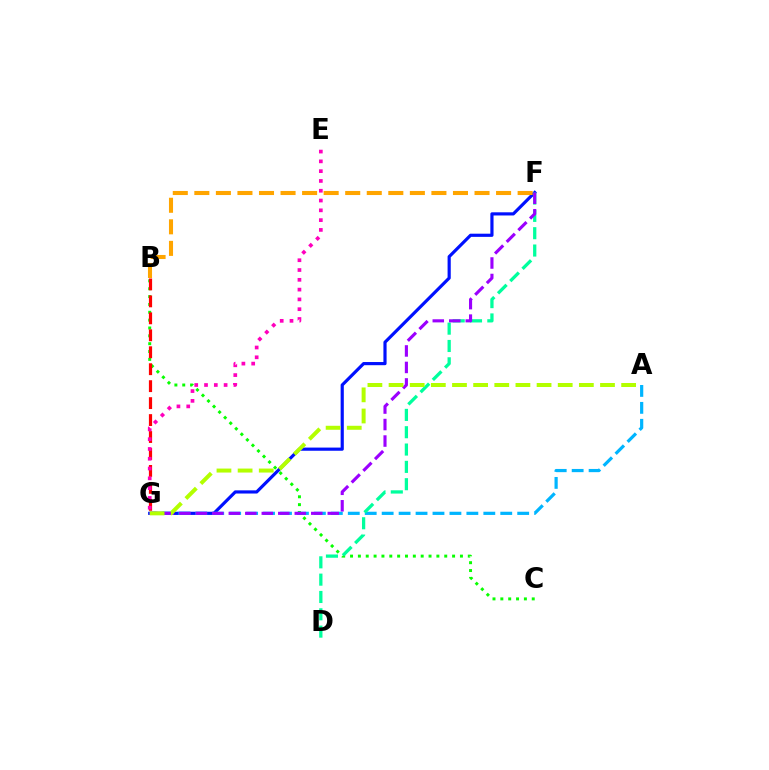{('B', 'C'): [{'color': '#08ff00', 'line_style': 'dotted', 'thickness': 2.13}], ('F', 'G'): [{'color': '#0010ff', 'line_style': 'solid', 'thickness': 2.28}, {'color': '#9b00ff', 'line_style': 'dashed', 'thickness': 2.24}], ('A', 'G'): [{'color': '#00b5ff', 'line_style': 'dashed', 'thickness': 2.3}, {'color': '#b3ff00', 'line_style': 'dashed', 'thickness': 2.87}], ('B', 'G'): [{'color': '#ff0000', 'line_style': 'dashed', 'thickness': 2.3}], ('D', 'F'): [{'color': '#00ff9d', 'line_style': 'dashed', 'thickness': 2.35}], ('B', 'F'): [{'color': '#ffa500', 'line_style': 'dashed', 'thickness': 2.93}], ('E', 'G'): [{'color': '#ff00bd', 'line_style': 'dotted', 'thickness': 2.66}]}